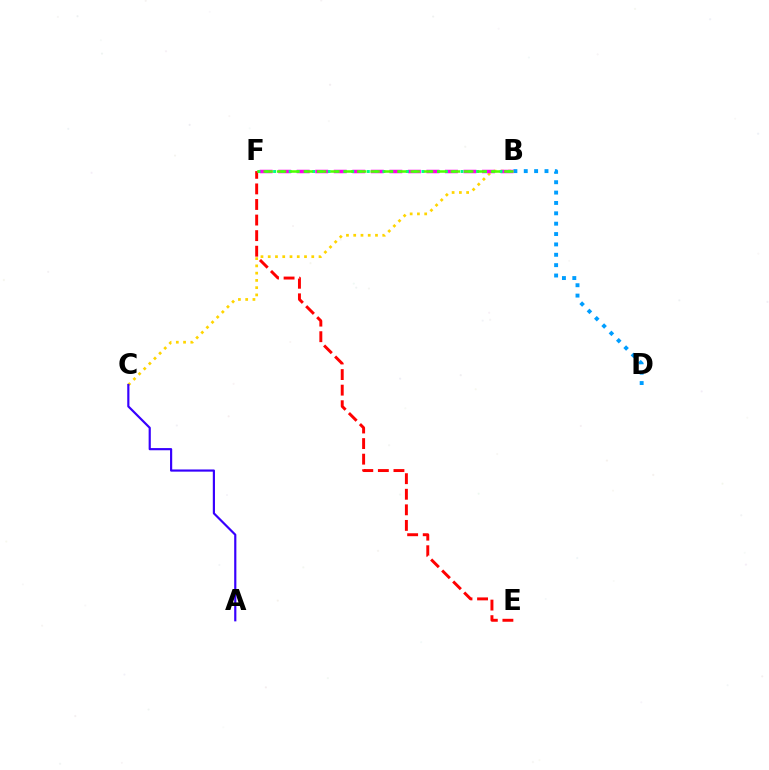{('E', 'F'): [{'color': '#ff0000', 'line_style': 'dashed', 'thickness': 2.12}], ('B', 'D'): [{'color': '#009eff', 'line_style': 'dotted', 'thickness': 2.82}], ('B', 'C'): [{'color': '#ffd500', 'line_style': 'dotted', 'thickness': 1.97}], ('B', 'F'): [{'color': '#ff00ed', 'line_style': 'dashed', 'thickness': 2.52}, {'color': '#00ff86', 'line_style': 'dotted', 'thickness': 2.12}, {'color': '#4fff00', 'line_style': 'dashed', 'thickness': 1.82}], ('A', 'C'): [{'color': '#3700ff', 'line_style': 'solid', 'thickness': 1.57}]}